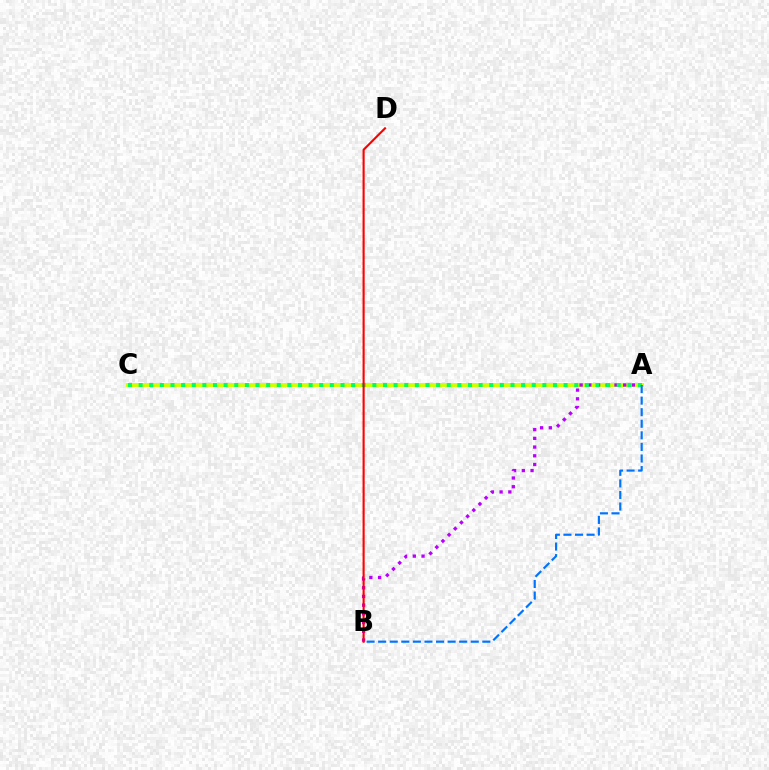{('A', 'C'): [{'color': '#d1ff00', 'line_style': 'solid', 'thickness': 2.84}, {'color': '#00ff5c', 'line_style': 'dotted', 'thickness': 2.89}], ('A', 'B'): [{'color': '#b900ff', 'line_style': 'dotted', 'thickness': 2.37}, {'color': '#0074ff', 'line_style': 'dashed', 'thickness': 1.57}], ('B', 'D'): [{'color': '#ff0000', 'line_style': 'solid', 'thickness': 1.52}]}